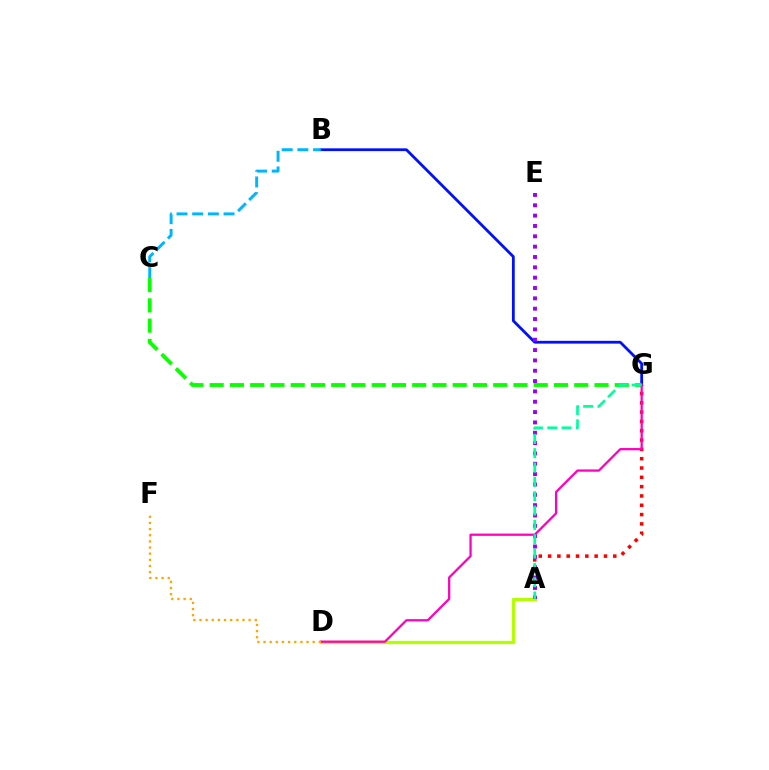{('A', 'D'): [{'color': '#b3ff00', 'line_style': 'solid', 'thickness': 2.36}], ('B', 'G'): [{'color': '#0010ff', 'line_style': 'solid', 'thickness': 2.0}], ('A', 'G'): [{'color': '#ff0000', 'line_style': 'dotted', 'thickness': 2.53}, {'color': '#00ff9d', 'line_style': 'dashed', 'thickness': 1.95}], ('C', 'G'): [{'color': '#08ff00', 'line_style': 'dashed', 'thickness': 2.75}], ('D', 'G'): [{'color': '#ff00bd', 'line_style': 'solid', 'thickness': 1.63}], ('D', 'F'): [{'color': '#ffa500', 'line_style': 'dotted', 'thickness': 1.67}], ('A', 'E'): [{'color': '#9b00ff', 'line_style': 'dotted', 'thickness': 2.81}], ('B', 'C'): [{'color': '#00b5ff', 'line_style': 'dashed', 'thickness': 2.13}]}